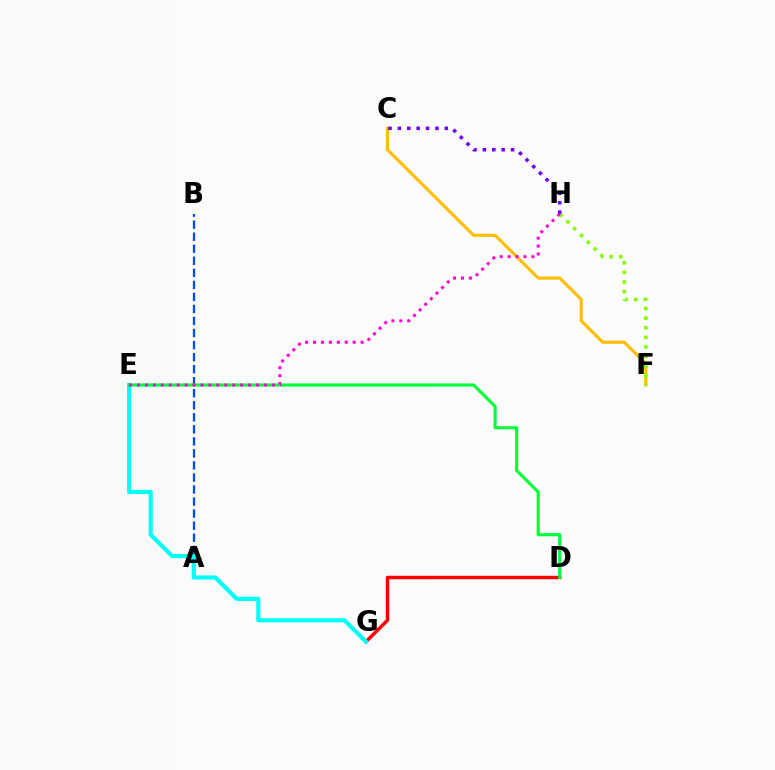{('A', 'B'): [{'color': '#004bff', 'line_style': 'dashed', 'thickness': 1.64}], ('D', 'G'): [{'color': '#ff0000', 'line_style': 'solid', 'thickness': 2.48}], ('C', 'F'): [{'color': '#ffbd00', 'line_style': 'solid', 'thickness': 2.23}], ('E', 'G'): [{'color': '#00fff6', 'line_style': 'solid', 'thickness': 2.98}], ('F', 'H'): [{'color': '#84ff00', 'line_style': 'dotted', 'thickness': 2.61}], ('D', 'E'): [{'color': '#00ff39', 'line_style': 'solid', 'thickness': 2.25}], ('E', 'H'): [{'color': '#ff00cf', 'line_style': 'dotted', 'thickness': 2.15}], ('C', 'H'): [{'color': '#7200ff', 'line_style': 'dotted', 'thickness': 2.55}]}